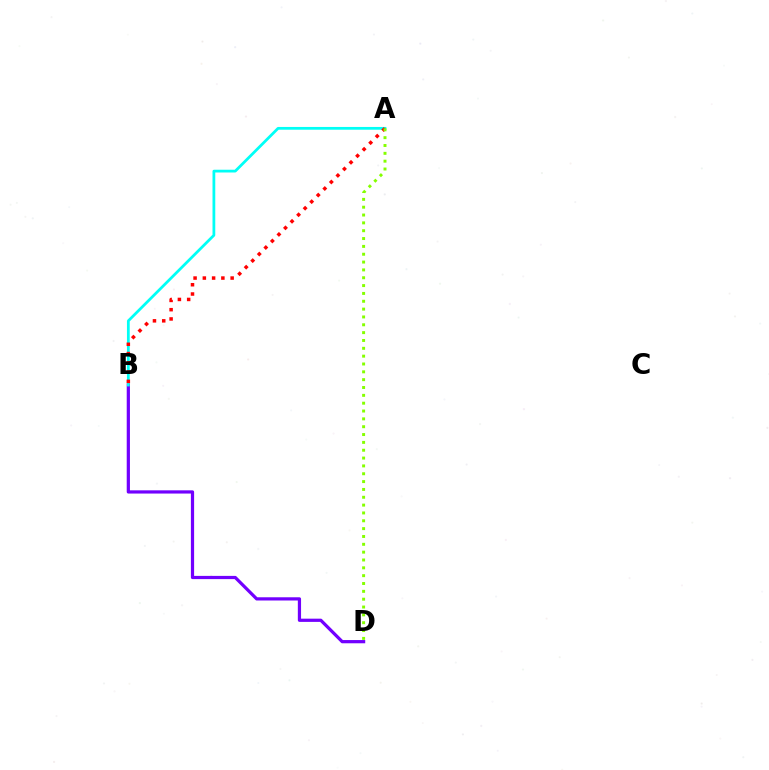{('B', 'D'): [{'color': '#7200ff', 'line_style': 'solid', 'thickness': 2.32}], ('A', 'B'): [{'color': '#00fff6', 'line_style': 'solid', 'thickness': 1.99}, {'color': '#ff0000', 'line_style': 'dotted', 'thickness': 2.52}], ('A', 'D'): [{'color': '#84ff00', 'line_style': 'dotted', 'thickness': 2.13}]}